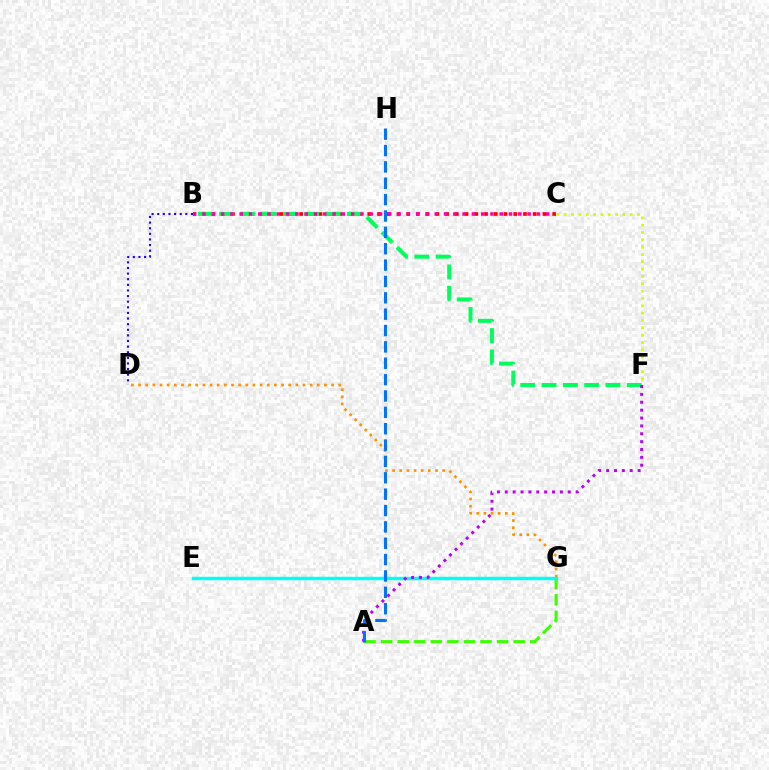{('D', 'G'): [{'color': '#ff9400', 'line_style': 'dotted', 'thickness': 1.94}], ('A', 'G'): [{'color': '#3dff00', 'line_style': 'dashed', 'thickness': 2.25}], ('E', 'G'): [{'color': '#00fff6', 'line_style': 'solid', 'thickness': 2.47}], ('B', 'C'): [{'color': '#ff0000', 'line_style': 'dotted', 'thickness': 2.64}, {'color': '#ff00ac', 'line_style': 'dotted', 'thickness': 2.52}], ('C', 'F'): [{'color': '#d1ff00', 'line_style': 'dotted', 'thickness': 1.99}], ('B', 'F'): [{'color': '#00ff5c', 'line_style': 'dashed', 'thickness': 2.89}], ('A', 'F'): [{'color': '#b900ff', 'line_style': 'dotted', 'thickness': 2.14}], ('A', 'H'): [{'color': '#0074ff', 'line_style': 'dashed', 'thickness': 2.22}], ('B', 'D'): [{'color': '#2500ff', 'line_style': 'dotted', 'thickness': 1.53}]}